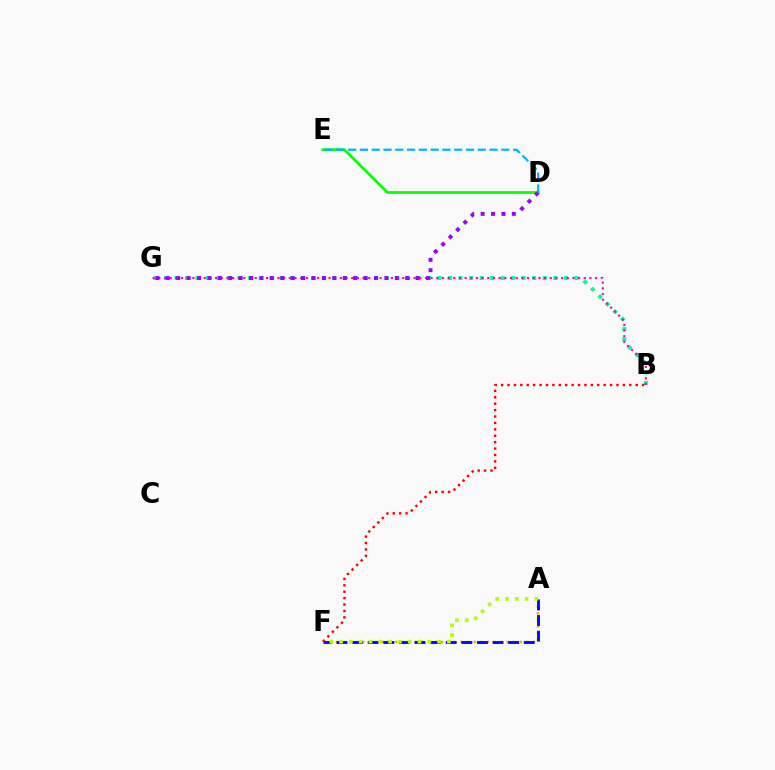{('B', 'G'): [{'color': '#00ff9d', 'line_style': 'dotted', 'thickness': 2.86}, {'color': '#ff00bd', 'line_style': 'dotted', 'thickness': 1.54}], ('D', 'E'): [{'color': '#08ff00', 'line_style': 'solid', 'thickness': 1.99}, {'color': '#00b5ff', 'line_style': 'dashed', 'thickness': 1.6}], ('A', 'F'): [{'color': '#ffa500', 'line_style': 'dotted', 'thickness': 1.78}, {'color': '#0010ff', 'line_style': 'dashed', 'thickness': 2.12}, {'color': '#b3ff00', 'line_style': 'dotted', 'thickness': 2.66}], ('D', 'G'): [{'color': '#9b00ff', 'line_style': 'dotted', 'thickness': 2.83}], ('B', 'F'): [{'color': '#ff0000', 'line_style': 'dotted', 'thickness': 1.74}]}